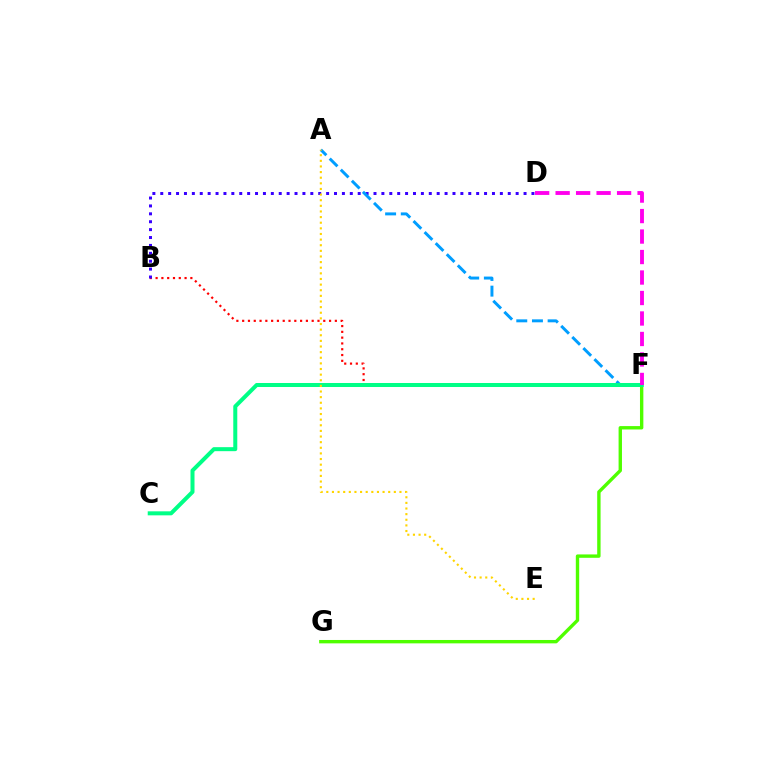{('B', 'F'): [{'color': '#ff0000', 'line_style': 'dotted', 'thickness': 1.57}], ('F', 'G'): [{'color': '#4fff00', 'line_style': 'solid', 'thickness': 2.43}], ('B', 'D'): [{'color': '#3700ff', 'line_style': 'dotted', 'thickness': 2.15}], ('A', 'F'): [{'color': '#009eff', 'line_style': 'dashed', 'thickness': 2.13}], ('C', 'F'): [{'color': '#00ff86', 'line_style': 'solid', 'thickness': 2.89}], ('A', 'E'): [{'color': '#ffd500', 'line_style': 'dotted', 'thickness': 1.53}], ('D', 'F'): [{'color': '#ff00ed', 'line_style': 'dashed', 'thickness': 2.78}]}